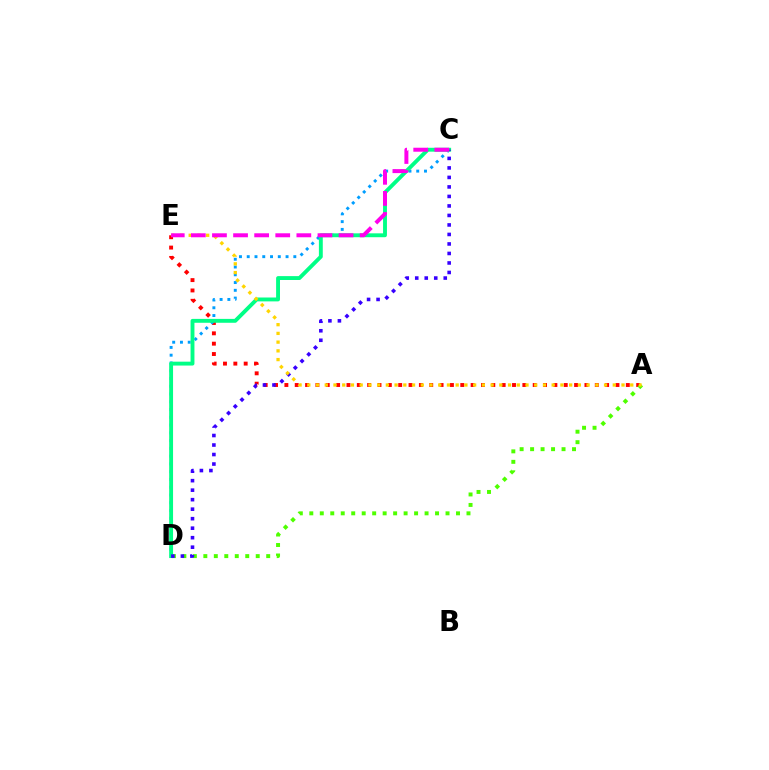{('A', 'E'): [{'color': '#ff0000', 'line_style': 'dotted', 'thickness': 2.81}, {'color': '#ffd500', 'line_style': 'dotted', 'thickness': 2.37}], ('A', 'D'): [{'color': '#4fff00', 'line_style': 'dotted', 'thickness': 2.85}], ('C', 'D'): [{'color': '#009eff', 'line_style': 'dotted', 'thickness': 2.11}, {'color': '#00ff86', 'line_style': 'solid', 'thickness': 2.8}, {'color': '#3700ff', 'line_style': 'dotted', 'thickness': 2.58}], ('C', 'E'): [{'color': '#ff00ed', 'line_style': 'dashed', 'thickness': 2.87}]}